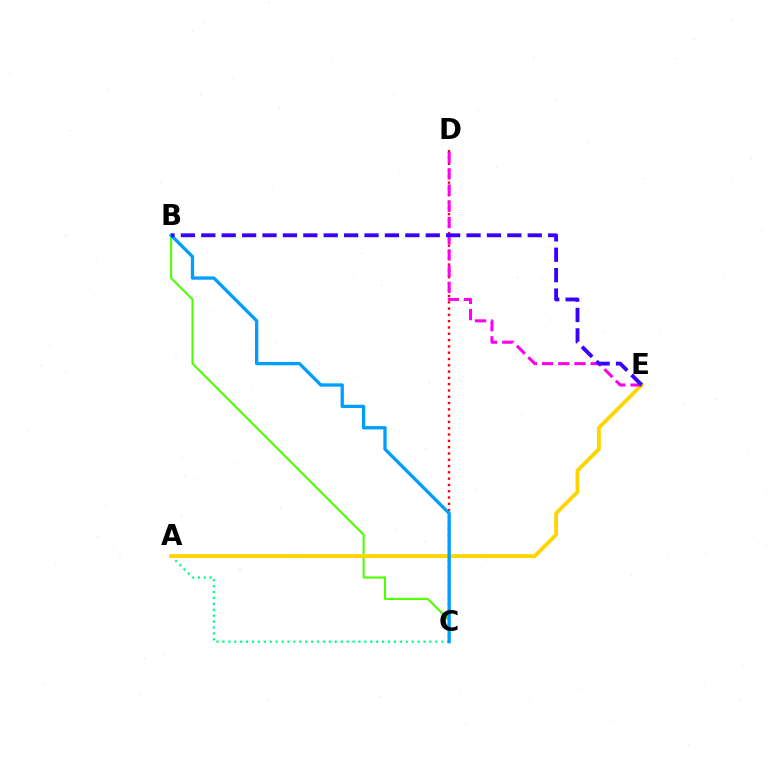{('B', 'C'): [{'color': '#4fff00', 'line_style': 'solid', 'thickness': 1.51}, {'color': '#009eff', 'line_style': 'solid', 'thickness': 2.38}], ('C', 'D'): [{'color': '#ff0000', 'line_style': 'dotted', 'thickness': 1.71}], ('A', 'C'): [{'color': '#00ff86', 'line_style': 'dotted', 'thickness': 1.61}], ('A', 'E'): [{'color': '#ffd500', 'line_style': 'solid', 'thickness': 2.77}], ('D', 'E'): [{'color': '#ff00ed', 'line_style': 'dashed', 'thickness': 2.2}], ('B', 'E'): [{'color': '#3700ff', 'line_style': 'dashed', 'thickness': 2.77}]}